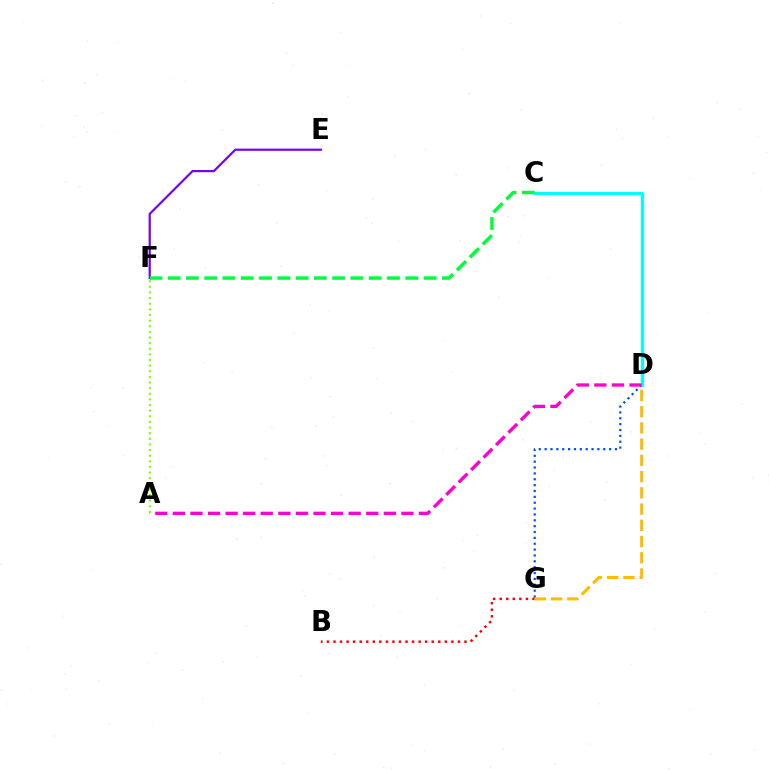{('E', 'F'): [{'color': '#7200ff', 'line_style': 'solid', 'thickness': 1.57}], ('A', 'F'): [{'color': '#84ff00', 'line_style': 'dotted', 'thickness': 1.53}], ('D', 'G'): [{'color': '#004bff', 'line_style': 'dotted', 'thickness': 1.59}, {'color': '#ffbd00', 'line_style': 'dashed', 'thickness': 2.21}], ('C', 'D'): [{'color': '#00fff6', 'line_style': 'solid', 'thickness': 2.21}], ('B', 'G'): [{'color': '#ff0000', 'line_style': 'dotted', 'thickness': 1.78}], ('C', 'F'): [{'color': '#00ff39', 'line_style': 'dashed', 'thickness': 2.48}], ('A', 'D'): [{'color': '#ff00cf', 'line_style': 'dashed', 'thickness': 2.39}]}